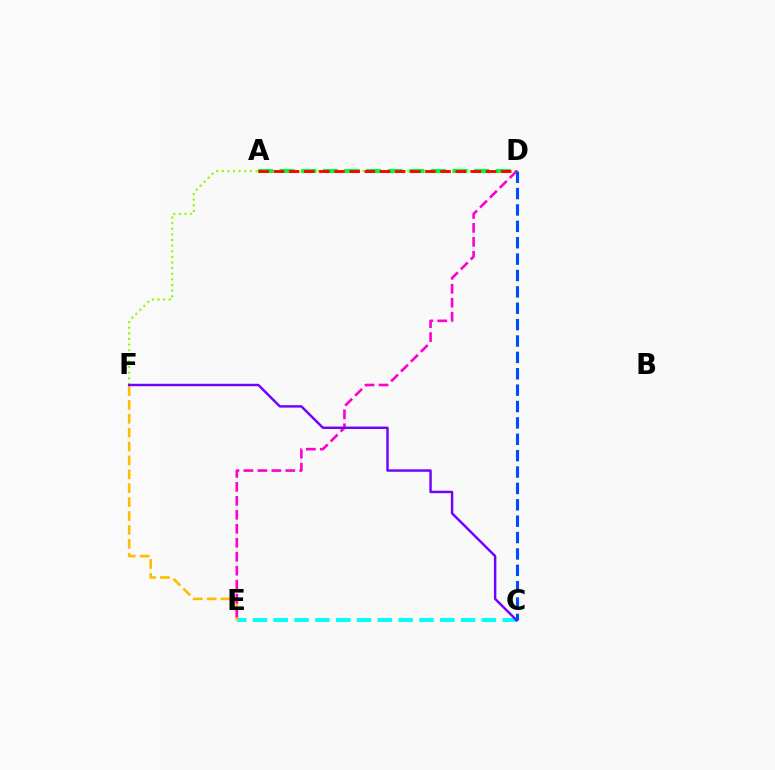{('C', 'E'): [{'color': '#00fff6', 'line_style': 'dashed', 'thickness': 2.83}], ('E', 'F'): [{'color': '#ffbd00', 'line_style': 'dashed', 'thickness': 1.89}], ('D', 'F'): [{'color': '#84ff00', 'line_style': 'dotted', 'thickness': 1.53}], ('D', 'E'): [{'color': '#ff00cf', 'line_style': 'dashed', 'thickness': 1.9}], ('A', 'D'): [{'color': '#00ff39', 'line_style': 'dashed', 'thickness': 2.94}, {'color': '#ff0000', 'line_style': 'dashed', 'thickness': 2.06}], ('C', 'F'): [{'color': '#7200ff', 'line_style': 'solid', 'thickness': 1.76}], ('C', 'D'): [{'color': '#004bff', 'line_style': 'dashed', 'thickness': 2.23}]}